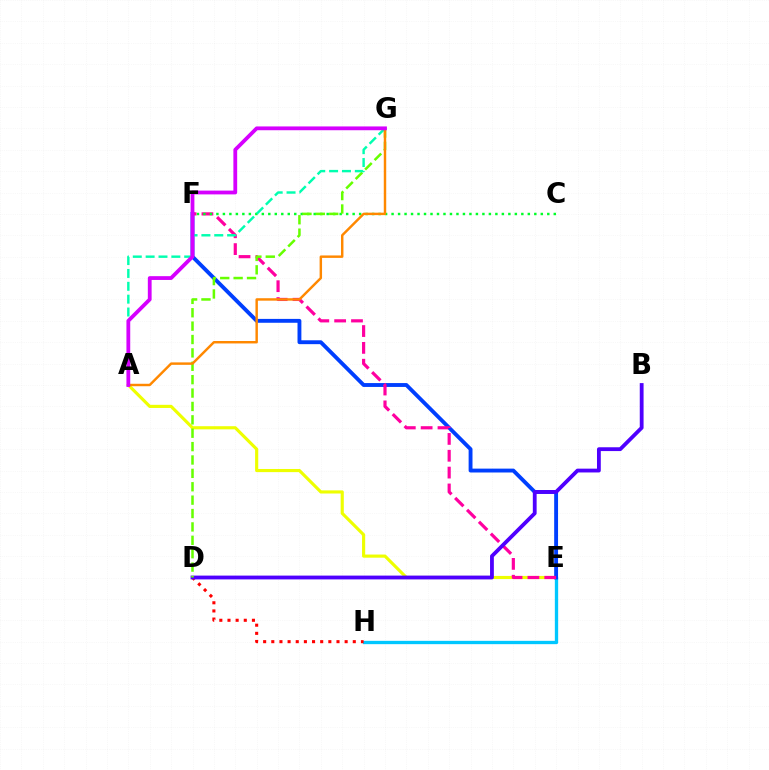{('A', 'E'): [{'color': '#eeff00', 'line_style': 'solid', 'thickness': 2.26}], ('E', 'H'): [{'color': '#00c7ff', 'line_style': 'solid', 'thickness': 2.39}], ('D', 'H'): [{'color': '#ff0000', 'line_style': 'dotted', 'thickness': 2.21}], ('E', 'F'): [{'color': '#003fff', 'line_style': 'solid', 'thickness': 2.79}, {'color': '#ff00a0', 'line_style': 'dashed', 'thickness': 2.29}], ('C', 'F'): [{'color': '#00ff27', 'line_style': 'dotted', 'thickness': 1.76}], ('B', 'D'): [{'color': '#4f00ff', 'line_style': 'solid', 'thickness': 2.74}], ('D', 'G'): [{'color': '#66ff00', 'line_style': 'dashed', 'thickness': 1.82}], ('A', 'G'): [{'color': '#00ffaf', 'line_style': 'dashed', 'thickness': 1.75}, {'color': '#ff8800', 'line_style': 'solid', 'thickness': 1.76}, {'color': '#d600ff', 'line_style': 'solid', 'thickness': 2.73}]}